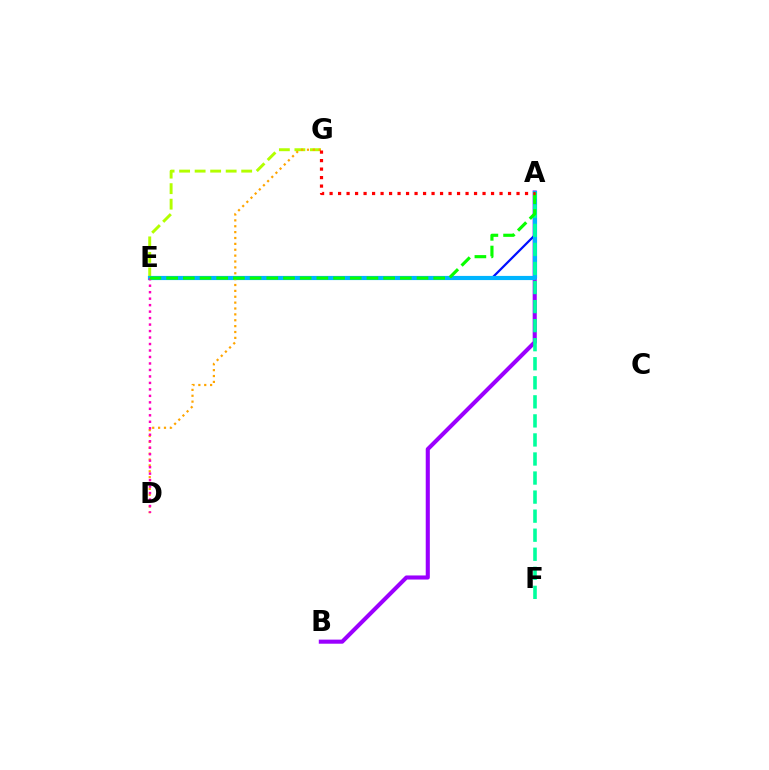{('A', 'B'): [{'color': '#9b00ff', 'line_style': 'solid', 'thickness': 2.94}], ('E', 'G'): [{'color': '#b3ff00', 'line_style': 'dashed', 'thickness': 2.11}], ('A', 'E'): [{'color': '#0010ff', 'line_style': 'solid', 'thickness': 1.61}, {'color': '#00b5ff', 'line_style': 'solid', 'thickness': 3.0}, {'color': '#08ff00', 'line_style': 'dashed', 'thickness': 2.27}], ('D', 'G'): [{'color': '#ffa500', 'line_style': 'dotted', 'thickness': 1.6}], ('A', 'F'): [{'color': '#00ff9d', 'line_style': 'dashed', 'thickness': 2.59}], ('D', 'E'): [{'color': '#ff00bd', 'line_style': 'dotted', 'thickness': 1.76}], ('A', 'G'): [{'color': '#ff0000', 'line_style': 'dotted', 'thickness': 2.31}]}